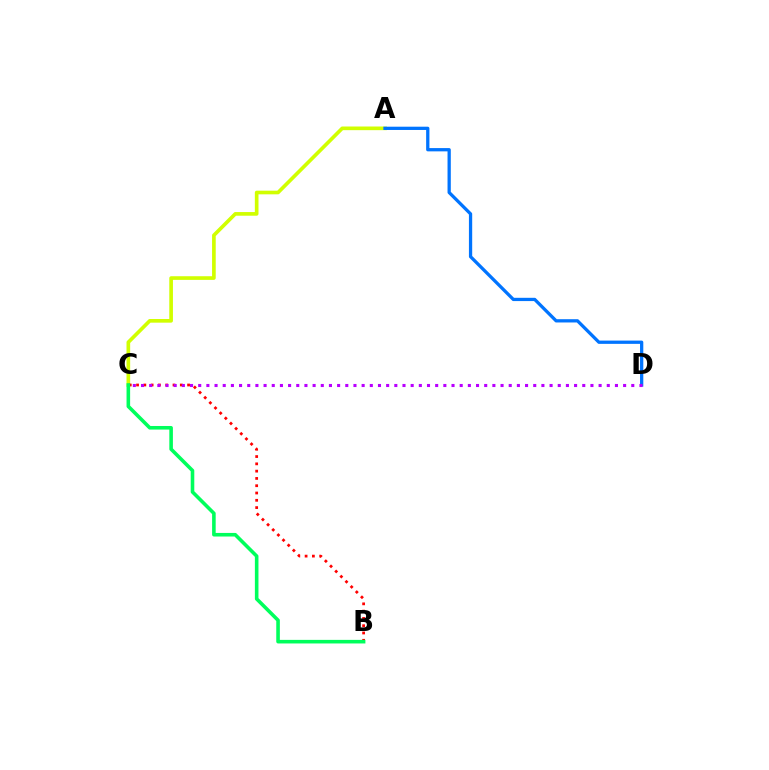{('A', 'C'): [{'color': '#d1ff00', 'line_style': 'solid', 'thickness': 2.63}], ('B', 'C'): [{'color': '#ff0000', 'line_style': 'dotted', 'thickness': 1.98}, {'color': '#00ff5c', 'line_style': 'solid', 'thickness': 2.58}], ('A', 'D'): [{'color': '#0074ff', 'line_style': 'solid', 'thickness': 2.35}], ('C', 'D'): [{'color': '#b900ff', 'line_style': 'dotted', 'thickness': 2.22}]}